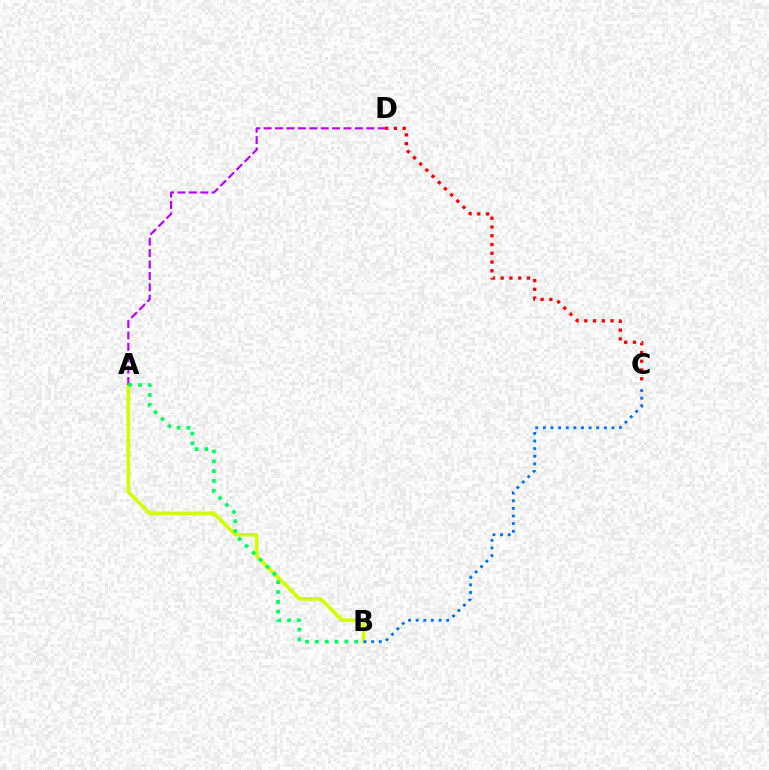{('C', 'D'): [{'color': '#ff0000', 'line_style': 'dotted', 'thickness': 2.38}], ('A', 'B'): [{'color': '#d1ff00', 'line_style': 'solid', 'thickness': 2.66}, {'color': '#00ff5c', 'line_style': 'dotted', 'thickness': 2.67}], ('B', 'C'): [{'color': '#0074ff', 'line_style': 'dotted', 'thickness': 2.07}], ('A', 'D'): [{'color': '#b900ff', 'line_style': 'dashed', 'thickness': 1.55}]}